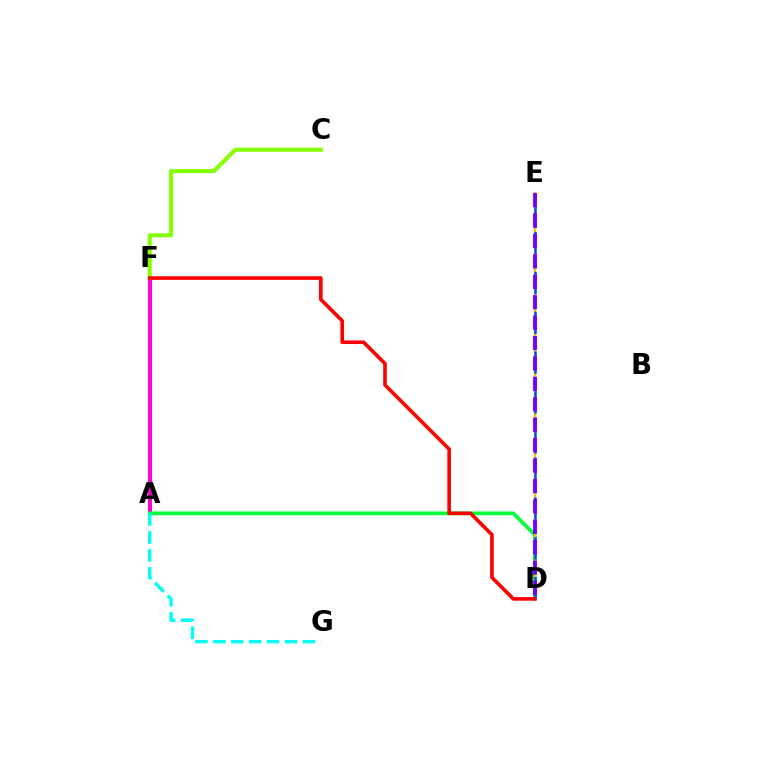{('A', 'F'): [{'color': '#ff00cf', 'line_style': 'solid', 'thickness': 2.91}], ('A', 'D'): [{'color': '#00ff39', 'line_style': 'solid', 'thickness': 2.66}], ('A', 'G'): [{'color': '#00fff6', 'line_style': 'dashed', 'thickness': 2.43}], ('D', 'E'): [{'color': '#ffbd00', 'line_style': 'solid', 'thickness': 1.61}, {'color': '#004bff', 'line_style': 'dashed', 'thickness': 1.8}, {'color': '#7200ff', 'line_style': 'dashed', 'thickness': 2.77}], ('C', 'F'): [{'color': '#84ff00', 'line_style': 'solid', 'thickness': 2.93}], ('D', 'F'): [{'color': '#ff0000', 'line_style': 'solid', 'thickness': 2.61}]}